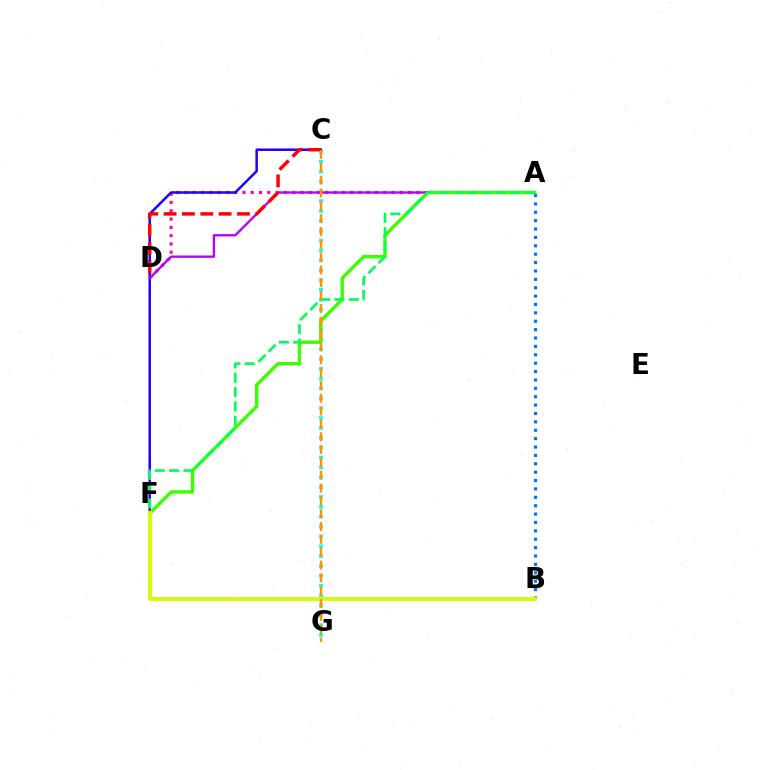{('A', 'D'): [{'color': '#ff00ac', 'line_style': 'dotted', 'thickness': 2.25}, {'color': '#b900ff', 'line_style': 'solid', 'thickness': 1.69}], ('C', 'F'): [{'color': '#2500ff', 'line_style': 'solid', 'thickness': 1.82}], ('A', 'B'): [{'color': '#0074ff', 'line_style': 'dotted', 'thickness': 2.28}], ('C', 'G'): [{'color': '#00fff6', 'line_style': 'dotted', 'thickness': 2.68}, {'color': '#ff9400', 'line_style': 'dashed', 'thickness': 1.74}], ('A', 'F'): [{'color': '#3dff00', 'line_style': 'solid', 'thickness': 2.45}, {'color': '#00ff5c', 'line_style': 'dashed', 'thickness': 1.95}], ('B', 'F'): [{'color': '#d1ff00', 'line_style': 'solid', 'thickness': 2.8}], ('C', 'D'): [{'color': '#ff0000', 'line_style': 'dashed', 'thickness': 2.49}]}